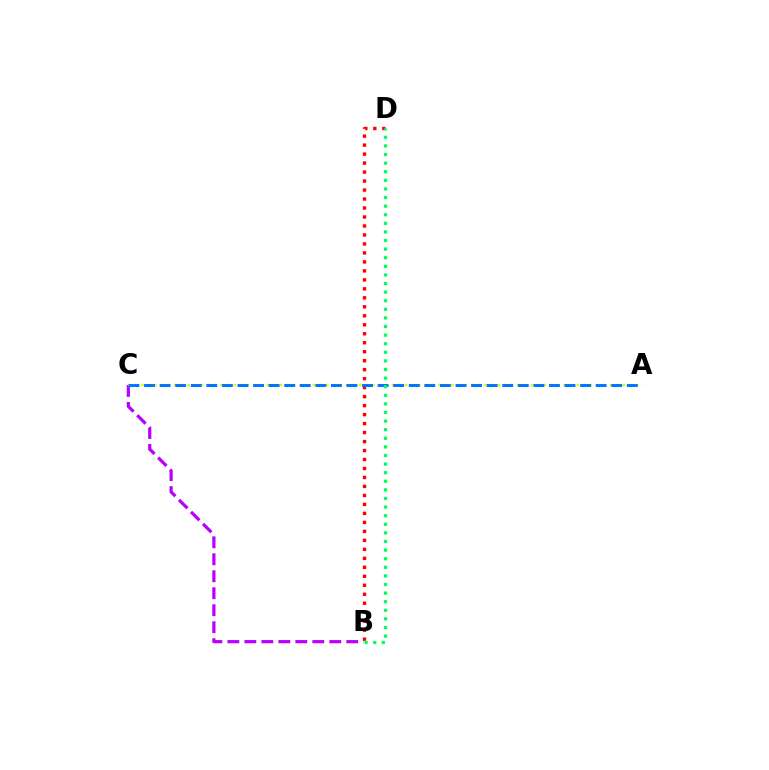{('B', 'C'): [{'color': '#b900ff', 'line_style': 'dashed', 'thickness': 2.31}], ('B', 'D'): [{'color': '#ff0000', 'line_style': 'dotted', 'thickness': 2.44}, {'color': '#00ff5c', 'line_style': 'dotted', 'thickness': 2.34}], ('A', 'C'): [{'color': '#d1ff00', 'line_style': 'dotted', 'thickness': 1.79}, {'color': '#0074ff', 'line_style': 'dashed', 'thickness': 2.12}]}